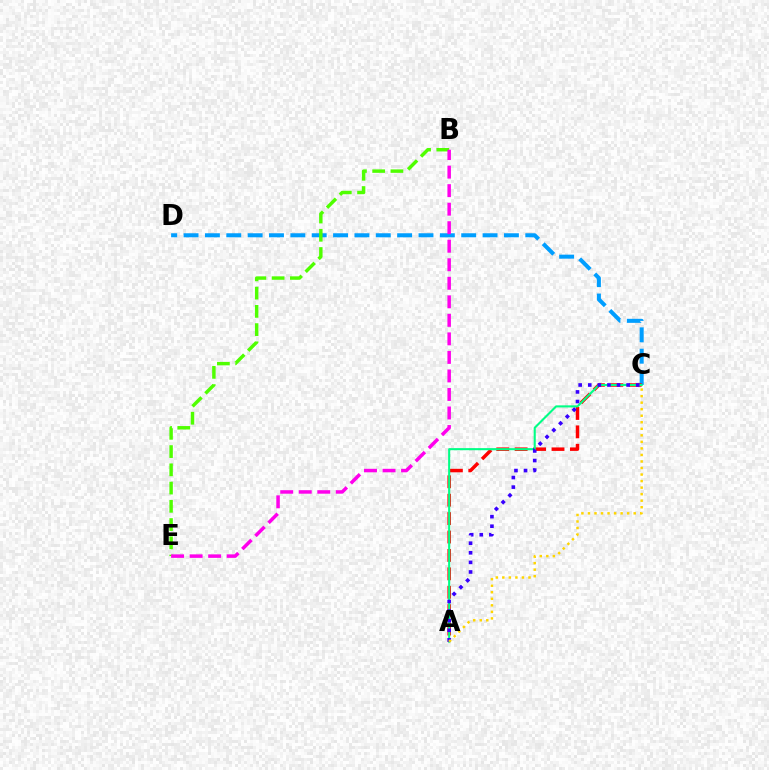{('C', 'D'): [{'color': '#009eff', 'line_style': 'dashed', 'thickness': 2.9}], ('A', 'C'): [{'color': '#ff0000', 'line_style': 'dashed', 'thickness': 2.5}, {'color': '#00ff86', 'line_style': 'solid', 'thickness': 1.51}, {'color': '#3700ff', 'line_style': 'dotted', 'thickness': 2.61}, {'color': '#ffd500', 'line_style': 'dotted', 'thickness': 1.78}], ('B', 'E'): [{'color': '#4fff00', 'line_style': 'dashed', 'thickness': 2.48}, {'color': '#ff00ed', 'line_style': 'dashed', 'thickness': 2.52}]}